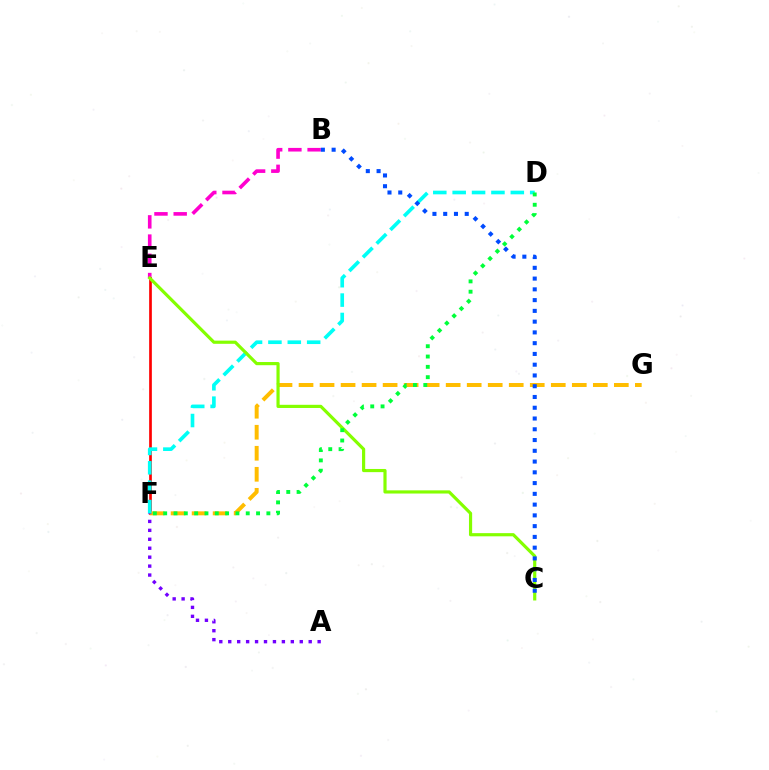{('B', 'E'): [{'color': '#ff00cf', 'line_style': 'dashed', 'thickness': 2.61}], ('E', 'F'): [{'color': '#ff0000', 'line_style': 'solid', 'thickness': 1.94}], ('F', 'G'): [{'color': '#ffbd00', 'line_style': 'dashed', 'thickness': 2.86}], ('A', 'F'): [{'color': '#7200ff', 'line_style': 'dotted', 'thickness': 2.43}], ('D', 'F'): [{'color': '#00fff6', 'line_style': 'dashed', 'thickness': 2.63}, {'color': '#00ff39', 'line_style': 'dotted', 'thickness': 2.8}], ('C', 'E'): [{'color': '#84ff00', 'line_style': 'solid', 'thickness': 2.29}], ('B', 'C'): [{'color': '#004bff', 'line_style': 'dotted', 'thickness': 2.92}]}